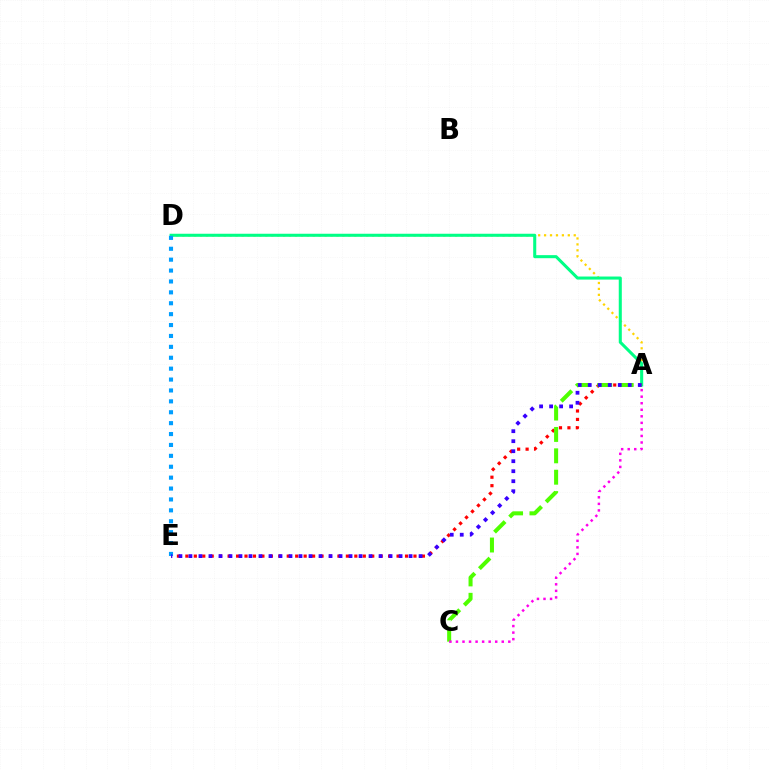{('A', 'D'): [{'color': '#ffd500', 'line_style': 'dotted', 'thickness': 1.61}, {'color': '#00ff86', 'line_style': 'solid', 'thickness': 2.2}], ('A', 'E'): [{'color': '#ff0000', 'line_style': 'dotted', 'thickness': 2.3}, {'color': '#3700ff', 'line_style': 'dotted', 'thickness': 2.72}], ('A', 'C'): [{'color': '#4fff00', 'line_style': 'dashed', 'thickness': 2.9}, {'color': '#ff00ed', 'line_style': 'dotted', 'thickness': 1.78}], ('D', 'E'): [{'color': '#009eff', 'line_style': 'dotted', 'thickness': 2.96}]}